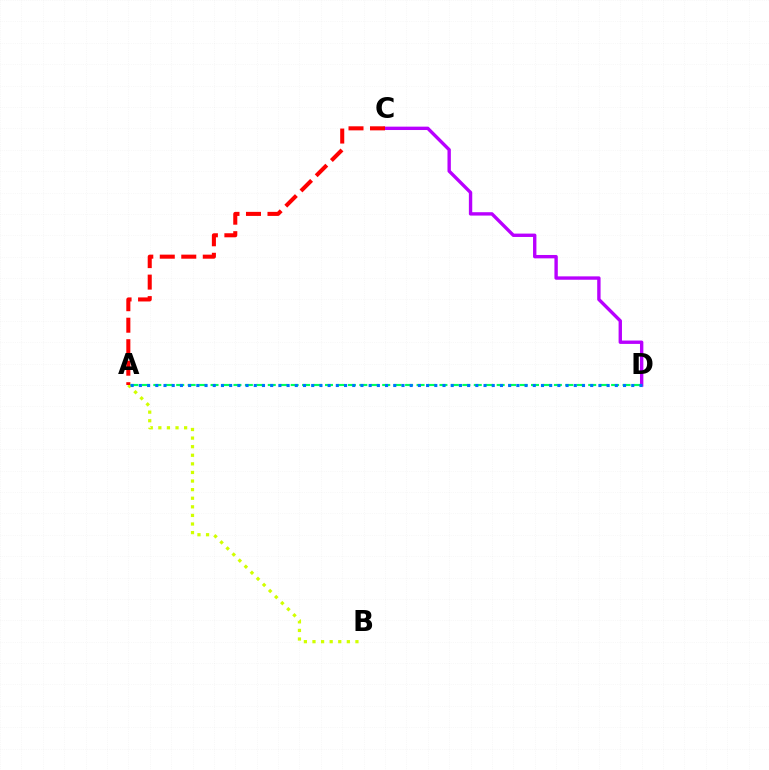{('A', 'B'): [{'color': '#d1ff00', 'line_style': 'dotted', 'thickness': 2.33}], ('C', 'D'): [{'color': '#b900ff', 'line_style': 'solid', 'thickness': 2.43}], ('A', 'C'): [{'color': '#ff0000', 'line_style': 'dashed', 'thickness': 2.92}], ('A', 'D'): [{'color': '#00ff5c', 'line_style': 'dashed', 'thickness': 1.55}, {'color': '#0074ff', 'line_style': 'dotted', 'thickness': 2.23}]}